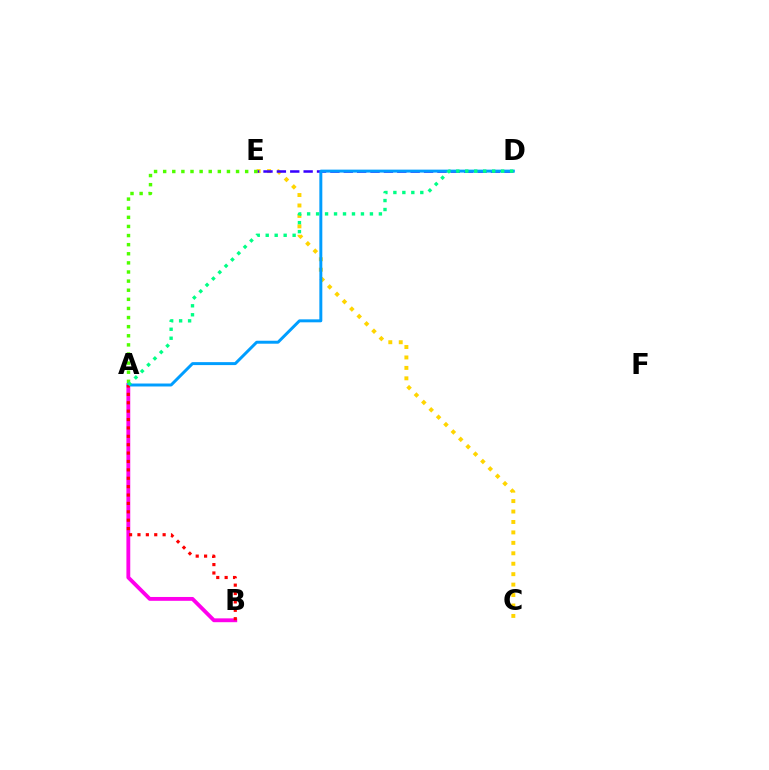{('C', 'E'): [{'color': '#ffd500', 'line_style': 'dotted', 'thickness': 2.84}], ('D', 'E'): [{'color': '#3700ff', 'line_style': 'dashed', 'thickness': 1.82}], ('A', 'B'): [{'color': '#ff00ed', 'line_style': 'solid', 'thickness': 2.76}, {'color': '#ff0000', 'line_style': 'dotted', 'thickness': 2.28}], ('A', 'D'): [{'color': '#009eff', 'line_style': 'solid', 'thickness': 2.13}, {'color': '#00ff86', 'line_style': 'dotted', 'thickness': 2.44}], ('A', 'E'): [{'color': '#4fff00', 'line_style': 'dotted', 'thickness': 2.48}]}